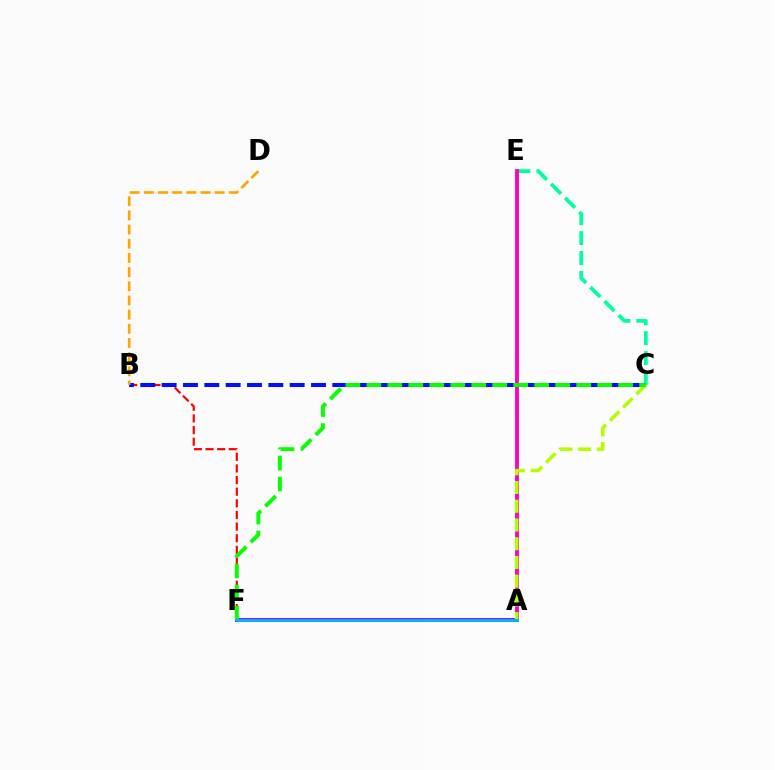{('B', 'F'): [{'color': '#ff0000', 'line_style': 'dashed', 'thickness': 1.58}], ('C', 'E'): [{'color': '#00ff9d', 'line_style': 'dashed', 'thickness': 2.71}], ('B', 'C'): [{'color': '#0010ff', 'line_style': 'dashed', 'thickness': 2.9}], ('A', 'E'): [{'color': '#ff00bd', 'line_style': 'solid', 'thickness': 2.77}], ('B', 'D'): [{'color': '#ffa500', 'line_style': 'dashed', 'thickness': 1.93}], ('A', 'F'): [{'color': '#9b00ff', 'line_style': 'solid', 'thickness': 2.81}, {'color': '#00b5ff', 'line_style': 'solid', 'thickness': 2.12}], ('A', 'C'): [{'color': '#b3ff00', 'line_style': 'dashed', 'thickness': 2.55}], ('C', 'F'): [{'color': '#08ff00', 'line_style': 'dashed', 'thickness': 2.85}]}